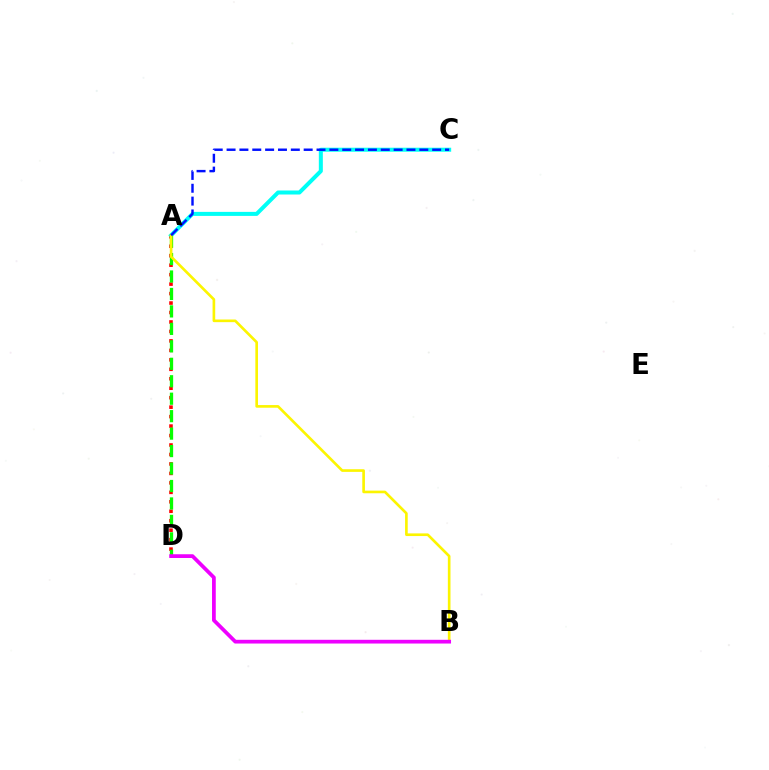{('A', 'D'): [{'color': '#ff0000', 'line_style': 'dotted', 'thickness': 2.57}, {'color': '#08ff00', 'line_style': 'dashed', 'thickness': 2.37}], ('A', 'C'): [{'color': '#00fff6', 'line_style': 'solid', 'thickness': 2.89}, {'color': '#0010ff', 'line_style': 'dashed', 'thickness': 1.75}], ('A', 'B'): [{'color': '#fcf500', 'line_style': 'solid', 'thickness': 1.91}], ('B', 'D'): [{'color': '#ee00ff', 'line_style': 'solid', 'thickness': 2.69}]}